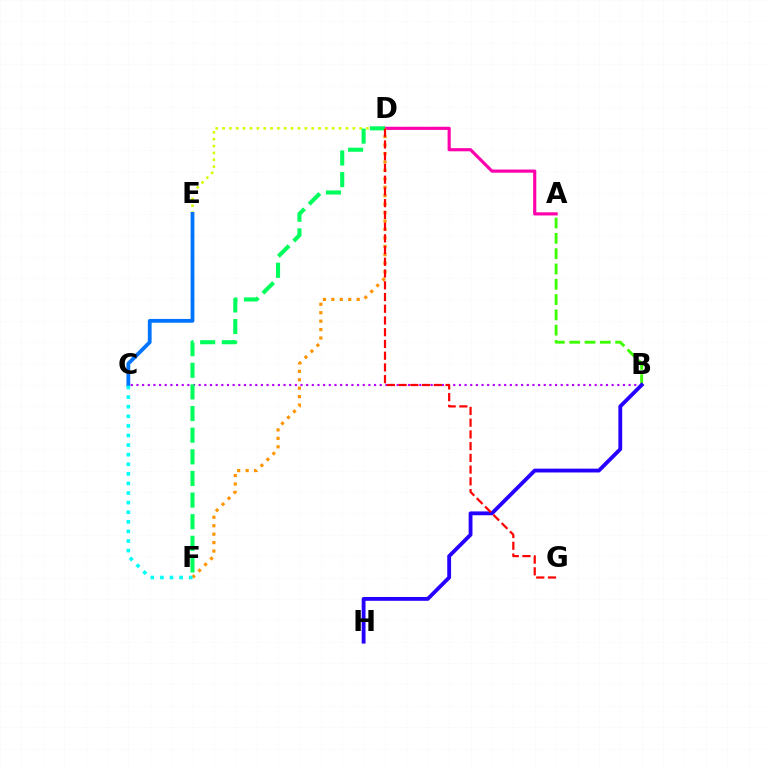{('A', 'B'): [{'color': '#3dff00', 'line_style': 'dashed', 'thickness': 2.08}], ('A', 'D'): [{'color': '#ff00ac', 'line_style': 'solid', 'thickness': 2.27}], ('D', 'E'): [{'color': '#d1ff00', 'line_style': 'dotted', 'thickness': 1.86}], ('C', 'E'): [{'color': '#0074ff', 'line_style': 'solid', 'thickness': 2.73}], ('D', 'F'): [{'color': '#ff9400', 'line_style': 'dotted', 'thickness': 2.29}, {'color': '#00ff5c', 'line_style': 'dashed', 'thickness': 2.94}], ('B', 'C'): [{'color': '#b900ff', 'line_style': 'dotted', 'thickness': 1.54}], ('C', 'F'): [{'color': '#00fff6', 'line_style': 'dotted', 'thickness': 2.61}], ('B', 'H'): [{'color': '#2500ff', 'line_style': 'solid', 'thickness': 2.76}], ('D', 'G'): [{'color': '#ff0000', 'line_style': 'dashed', 'thickness': 1.59}]}